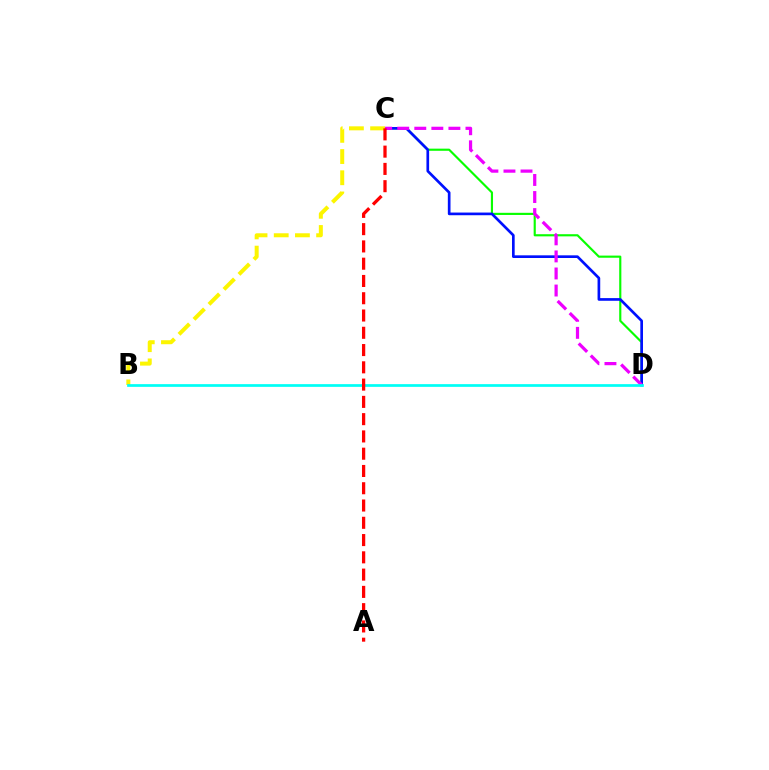{('C', 'D'): [{'color': '#08ff00', 'line_style': 'solid', 'thickness': 1.55}, {'color': '#0010ff', 'line_style': 'solid', 'thickness': 1.93}, {'color': '#ee00ff', 'line_style': 'dashed', 'thickness': 2.32}], ('B', 'C'): [{'color': '#fcf500', 'line_style': 'dashed', 'thickness': 2.88}], ('B', 'D'): [{'color': '#00fff6', 'line_style': 'solid', 'thickness': 1.96}], ('A', 'C'): [{'color': '#ff0000', 'line_style': 'dashed', 'thickness': 2.35}]}